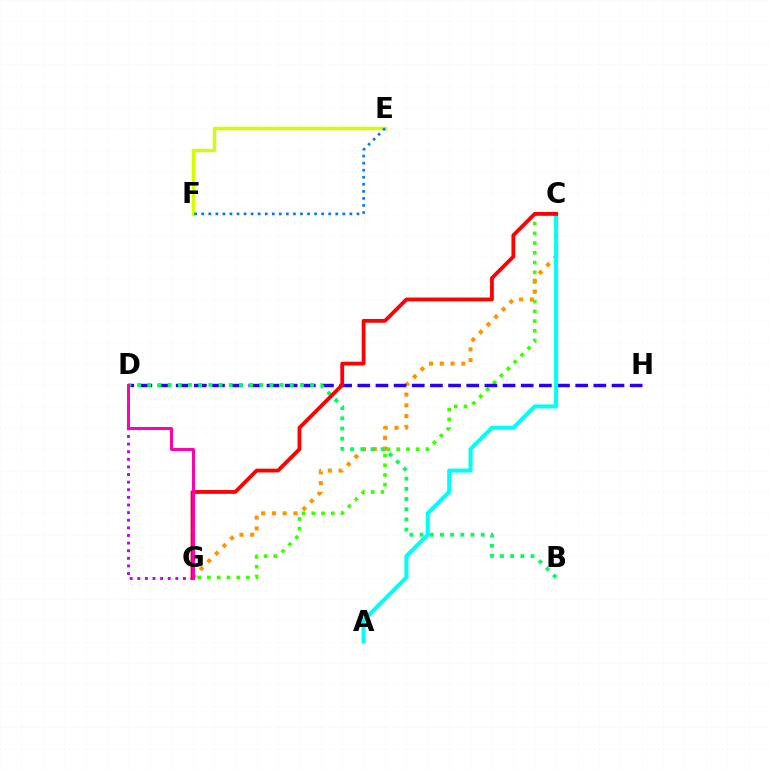{('C', 'G'): [{'color': '#3dff00', 'line_style': 'dotted', 'thickness': 2.65}, {'color': '#ff9400', 'line_style': 'dotted', 'thickness': 2.93}, {'color': '#ff0000', 'line_style': 'solid', 'thickness': 2.74}], ('E', 'F'): [{'color': '#d1ff00', 'line_style': 'solid', 'thickness': 2.49}, {'color': '#0074ff', 'line_style': 'dotted', 'thickness': 1.92}], ('D', 'G'): [{'color': '#b900ff', 'line_style': 'dotted', 'thickness': 2.07}, {'color': '#ff00ac', 'line_style': 'solid', 'thickness': 2.13}], ('D', 'H'): [{'color': '#2500ff', 'line_style': 'dashed', 'thickness': 2.47}], ('A', 'C'): [{'color': '#00fff6', 'line_style': 'solid', 'thickness': 2.91}], ('B', 'D'): [{'color': '#00ff5c', 'line_style': 'dotted', 'thickness': 2.77}]}